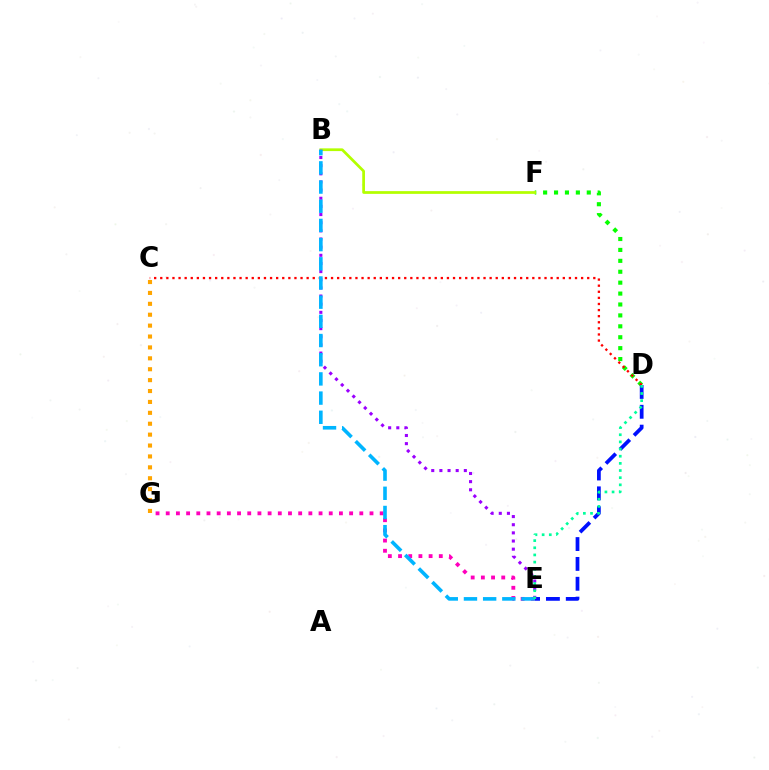{('D', 'F'): [{'color': '#08ff00', 'line_style': 'dotted', 'thickness': 2.97}], ('C', 'D'): [{'color': '#ff0000', 'line_style': 'dotted', 'thickness': 1.66}], ('E', 'G'): [{'color': '#ff00bd', 'line_style': 'dotted', 'thickness': 2.77}], ('D', 'E'): [{'color': '#0010ff', 'line_style': 'dashed', 'thickness': 2.7}, {'color': '#00ff9d', 'line_style': 'dotted', 'thickness': 1.94}], ('B', 'F'): [{'color': '#b3ff00', 'line_style': 'solid', 'thickness': 1.97}], ('C', 'G'): [{'color': '#ffa500', 'line_style': 'dotted', 'thickness': 2.96}], ('B', 'E'): [{'color': '#9b00ff', 'line_style': 'dotted', 'thickness': 2.21}, {'color': '#00b5ff', 'line_style': 'dashed', 'thickness': 2.61}]}